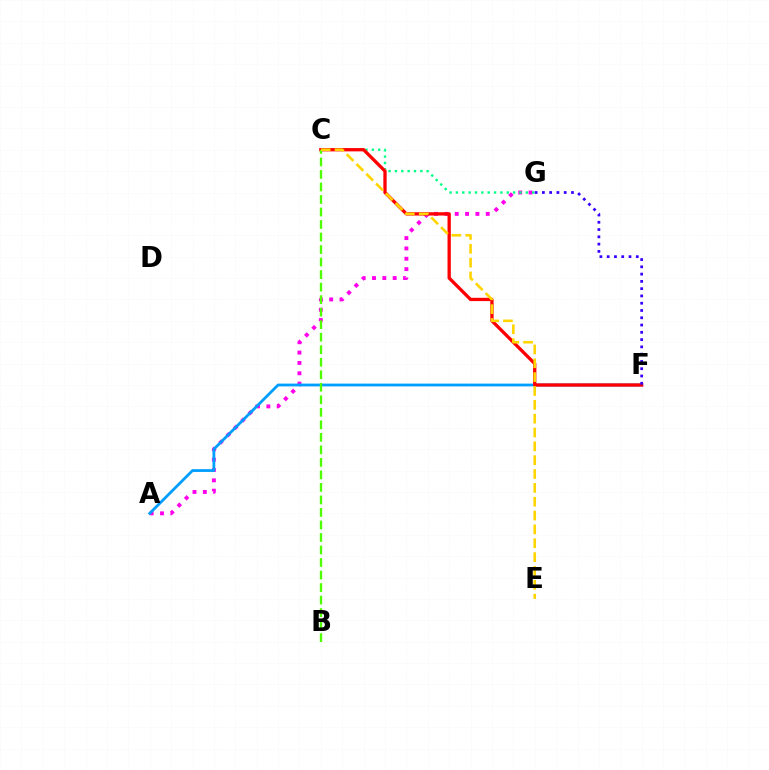{('A', 'G'): [{'color': '#ff00ed', 'line_style': 'dotted', 'thickness': 2.81}], ('A', 'F'): [{'color': '#009eff', 'line_style': 'solid', 'thickness': 2.01}], ('C', 'G'): [{'color': '#00ff86', 'line_style': 'dotted', 'thickness': 1.73}], ('C', 'F'): [{'color': '#ff0000', 'line_style': 'solid', 'thickness': 2.38}], ('B', 'C'): [{'color': '#4fff00', 'line_style': 'dashed', 'thickness': 1.7}], ('C', 'E'): [{'color': '#ffd500', 'line_style': 'dashed', 'thickness': 1.88}], ('F', 'G'): [{'color': '#3700ff', 'line_style': 'dotted', 'thickness': 1.98}]}